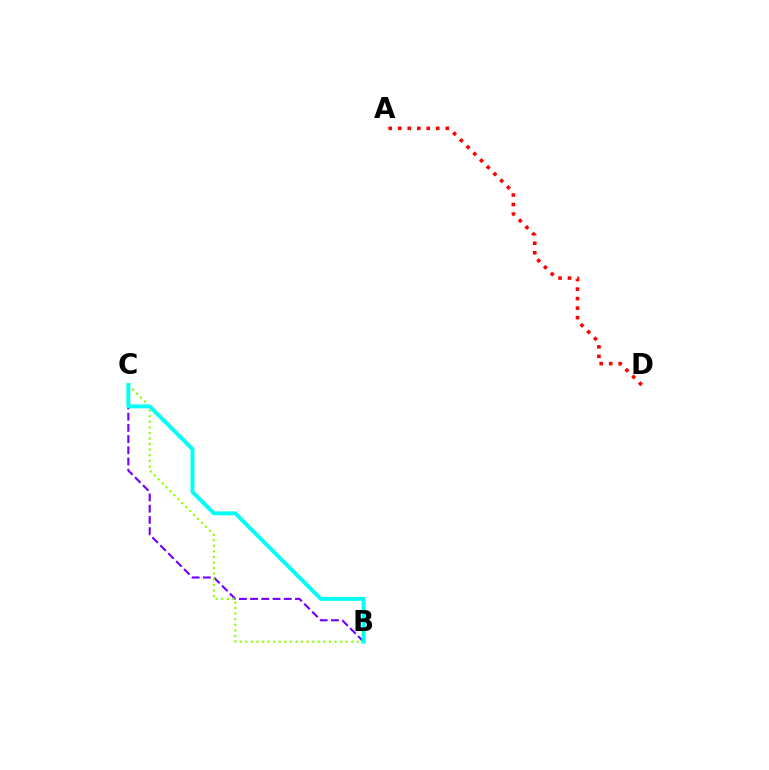{('B', 'C'): [{'color': '#7200ff', 'line_style': 'dashed', 'thickness': 1.52}, {'color': '#84ff00', 'line_style': 'dotted', 'thickness': 1.52}, {'color': '#00fff6', 'line_style': 'solid', 'thickness': 2.82}], ('A', 'D'): [{'color': '#ff0000', 'line_style': 'dotted', 'thickness': 2.58}]}